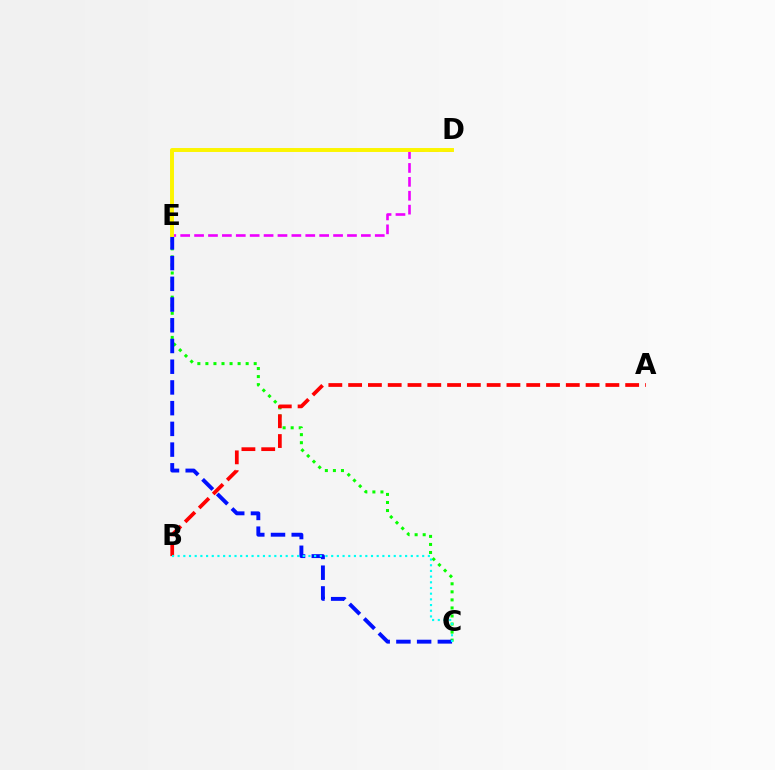{('C', 'E'): [{'color': '#08ff00', 'line_style': 'dotted', 'thickness': 2.19}, {'color': '#0010ff', 'line_style': 'dashed', 'thickness': 2.81}], ('A', 'B'): [{'color': '#ff0000', 'line_style': 'dashed', 'thickness': 2.69}], ('D', 'E'): [{'color': '#ee00ff', 'line_style': 'dashed', 'thickness': 1.89}, {'color': '#fcf500', 'line_style': 'solid', 'thickness': 2.84}], ('B', 'C'): [{'color': '#00fff6', 'line_style': 'dotted', 'thickness': 1.55}]}